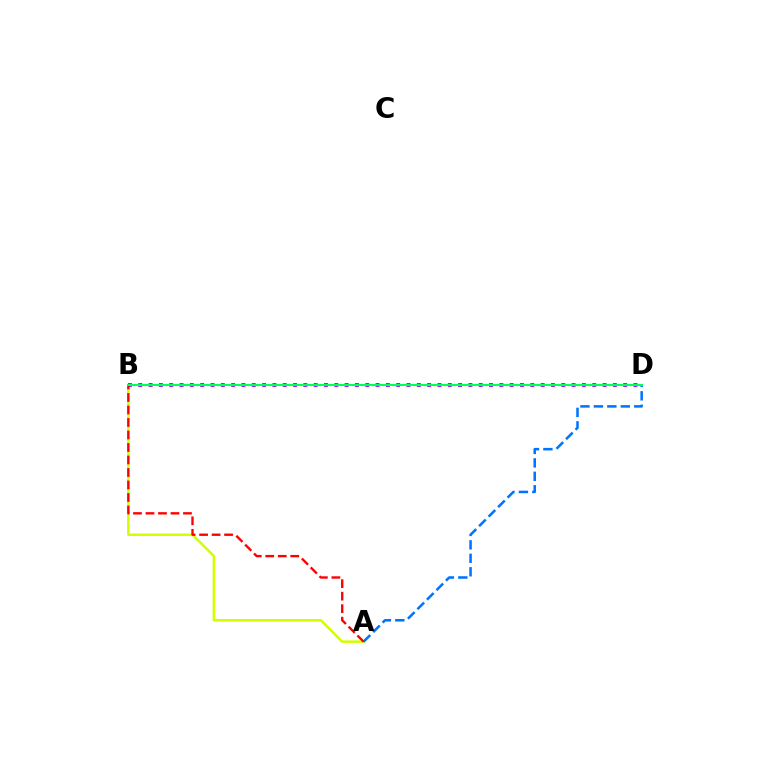{('A', 'B'): [{'color': '#d1ff00', 'line_style': 'solid', 'thickness': 1.81}, {'color': '#ff0000', 'line_style': 'dashed', 'thickness': 1.7}], ('A', 'D'): [{'color': '#0074ff', 'line_style': 'dashed', 'thickness': 1.83}], ('B', 'D'): [{'color': '#b900ff', 'line_style': 'dotted', 'thickness': 2.8}, {'color': '#00ff5c', 'line_style': 'solid', 'thickness': 1.51}]}